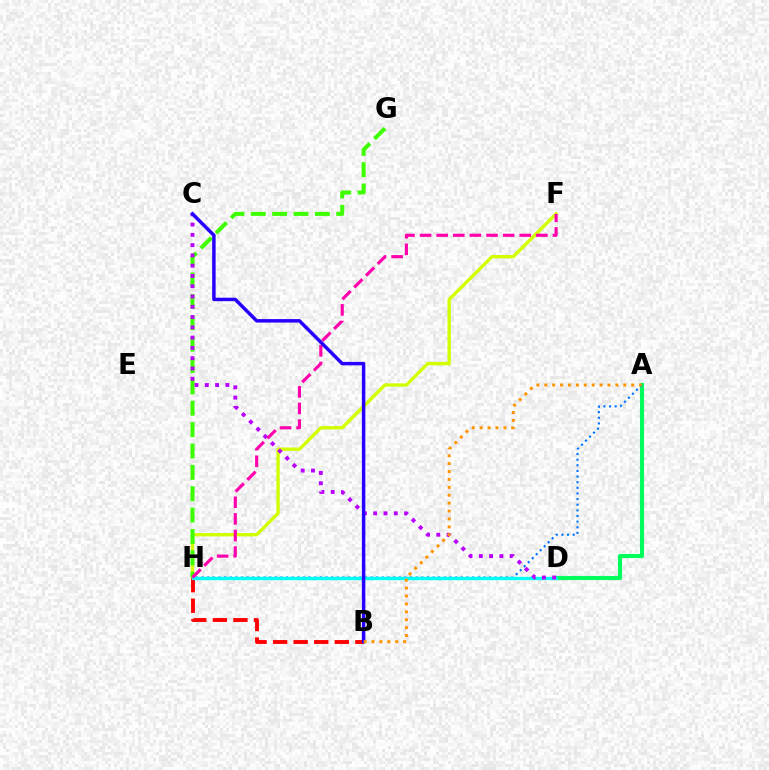{('A', 'D'): [{'color': '#00ff5c', 'line_style': 'solid', 'thickness': 2.96}], ('F', 'H'): [{'color': '#d1ff00', 'line_style': 'solid', 'thickness': 2.41}, {'color': '#ff00ac', 'line_style': 'dashed', 'thickness': 2.26}], ('G', 'H'): [{'color': '#3dff00', 'line_style': 'dashed', 'thickness': 2.9}], ('B', 'H'): [{'color': '#ff0000', 'line_style': 'dashed', 'thickness': 2.79}], ('A', 'H'): [{'color': '#0074ff', 'line_style': 'dotted', 'thickness': 1.53}], ('D', 'H'): [{'color': '#00fff6', 'line_style': 'solid', 'thickness': 2.39}], ('C', 'D'): [{'color': '#b900ff', 'line_style': 'dotted', 'thickness': 2.79}], ('B', 'C'): [{'color': '#2500ff', 'line_style': 'solid', 'thickness': 2.49}], ('A', 'B'): [{'color': '#ff9400', 'line_style': 'dotted', 'thickness': 2.15}]}